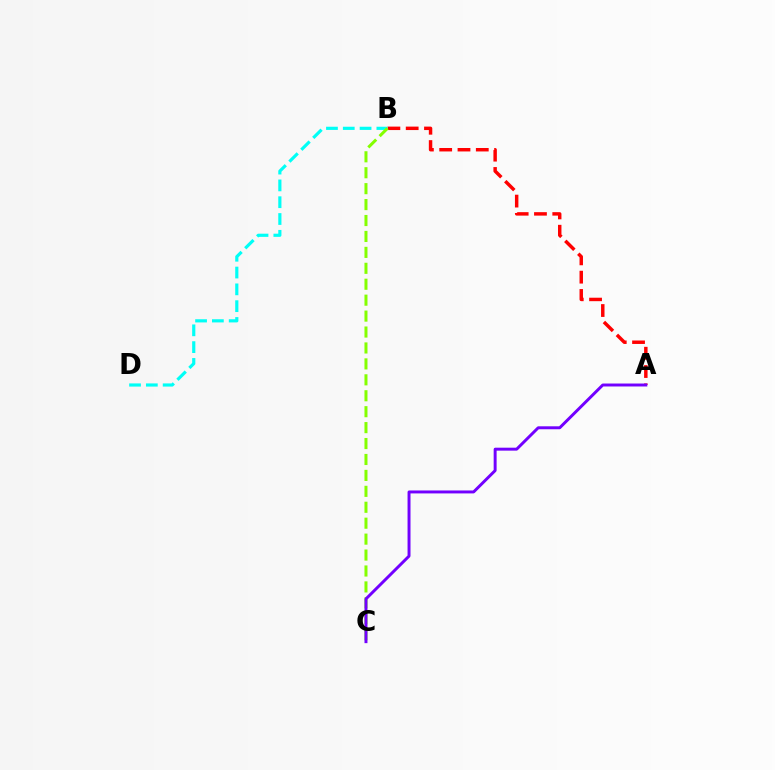{('A', 'B'): [{'color': '#ff0000', 'line_style': 'dashed', 'thickness': 2.49}], ('B', 'D'): [{'color': '#00fff6', 'line_style': 'dashed', 'thickness': 2.28}], ('B', 'C'): [{'color': '#84ff00', 'line_style': 'dashed', 'thickness': 2.16}], ('A', 'C'): [{'color': '#7200ff', 'line_style': 'solid', 'thickness': 2.12}]}